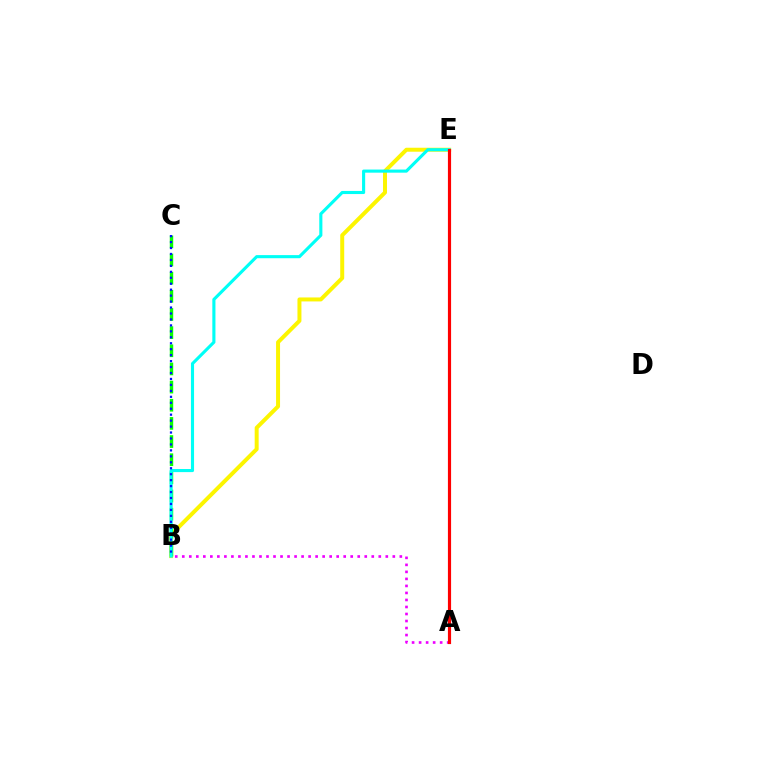{('B', 'E'): [{'color': '#fcf500', 'line_style': 'solid', 'thickness': 2.86}, {'color': '#00fff6', 'line_style': 'solid', 'thickness': 2.24}], ('A', 'B'): [{'color': '#ee00ff', 'line_style': 'dotted', 'thickness': 1.91}], ('B', 'C'): [{'color': '#08ff00', 'line_style': 'dashed', 'thickness': 2.47}, {'color': '#0010ff', 'line_style': 'dotted', 'thickness': 1.62}], ('A', 'E'): [{'color': '#ff0000', 'line_style': 'solid', 'thickness': 2.28}]}